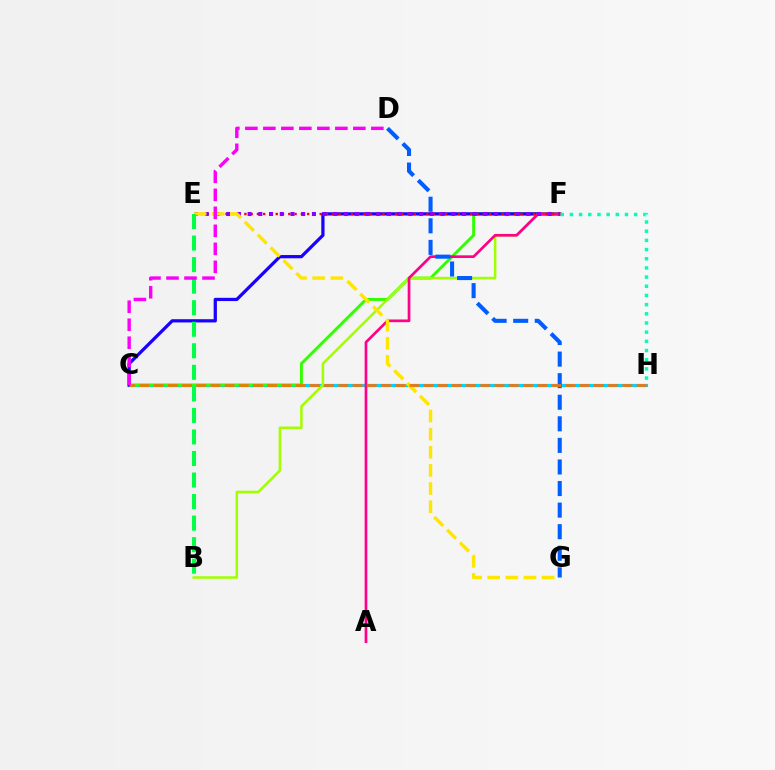{('C', 'H'): [{'color': '#00d3ff', 'line_style': 'solid', 'thickness': 2.31}, {'color': '#ff7000', 'line_style': 'dashed', 'thickness': 1.93}], ('C', 'F'): [{'color': '#31ff00', 'line_style': 'solid', 'thickness': 2.1}, {'color': '#1900ff', 'line_style': 'solid', 'thickness': 2.34}], ('B', 'F'): [{'color': '#a2ff00', 'line_style': 'solid', 'thickness': 1.82}], ('A', 'F'): [{'color': '#ff0088', 'line_style': 'solid', 'thickness': 1.94}], ('E', 'F'): [{'color': '#ff0000', 'line_style': 'dotted', 'thickness': 1.7}, {'color': '#8a00ff', 'line_style': 'dotted', 'thickness': 2.91}], ('E', 'G'): [{'color': '#ffe600', 'line_style': 'dashed', 'thickness': 2.46}], ('B', 'E'): [{'color': '#00ff45', 'line_style': 'dashed', 'thickness': 2.93}], ('F', 'H'): [{'color': '#00ffbb', 'line_style': 'dotted', 'thickness': 2.49}], ('D', 'G'): [{'color': '#005dff', 'line_style': 'dashed', 'thickness': 2.93}], ('C', 'D'): [{'color': '#fa00f9', 'line_style': 'dashed', 'thickness': 2.45}]}